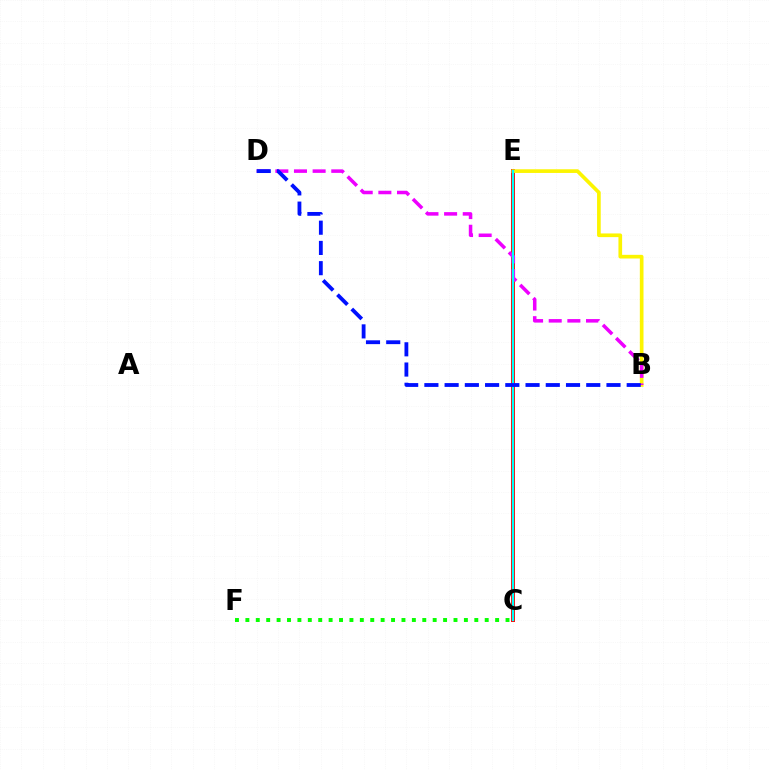{('C', 'E'): [{'color': '#ff0000', 'line_style': 'solid', 'thickness': 2.85}, {'color': '#00fff6', 'line_style': 'solid', 'thickness': 1.61}], ('B', 'E'): [{'color': '#fcf500', 'line_style': 'solid', 'thickness': 2.64}], ('B', 'D'): [{'color': '#ee00ff', 'line_style': 'dashed', 'thickness': 2.53}, {'color': '#0010ff', 'line_style': 'dashed', 'thickness': 2.75}], ('C', 'F'): [{'color': '#08ff00', 'line_style': 'dotted', 'thickness': 2.83}]}